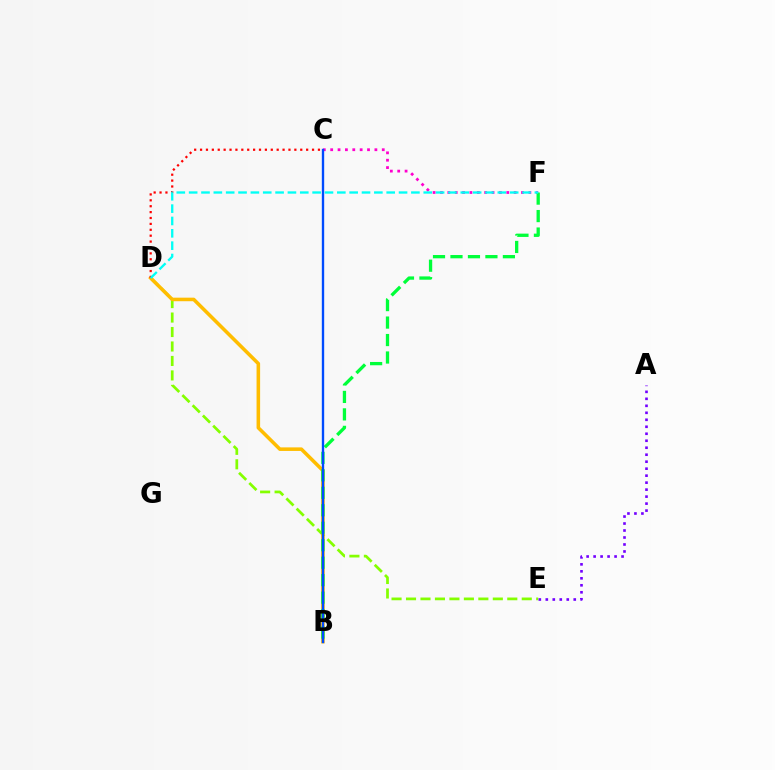{('D', 'E'): [{'color': '#84ff00', 'line_style': 'dashed', 'thickness': 1.97}], ('C', 'F'): [{'color': '#ff00cf', 'line_style': 'dotted', 'thickness': 2.0}], ('B', 'D'): [{'color': '#ffbd00', 'line_style': 'solid', 'thickness': 2.56}], ('C', 'D'): [{'color': '#ff0000', 'line_style': 'dotted', 'thickness': 1.6}], ('B', 'F'): [{'color': '#00ff39', 'line_style': 'dashed', 'thickness': 2.37}], ('A', 'E'): [{'color': '#7200ff', 'line_style': 'dotted', 'thickness': 1.9}], ('B', 'C'): [{'color': '#004bff', 'line_style': 'solid', 'thickness': 1.7}], ('D', 'F'): [{'color': '#00fff6', 'line_style': 'dashed', 'thickness': 1.68}]}